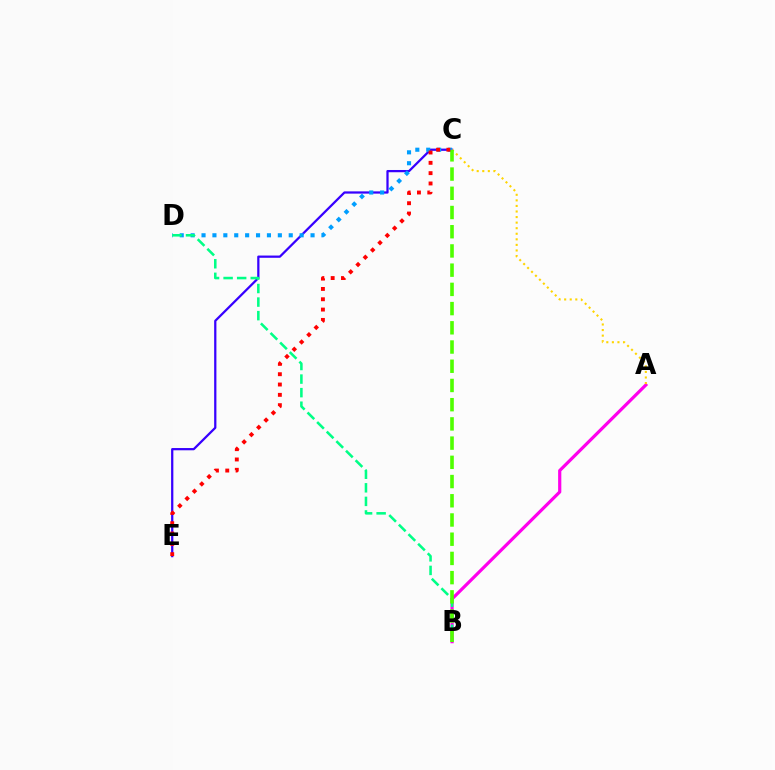{('A', 'B'): [{'color': '#ff00ed', 'line_style': 'solid', 'thickness': 2.3}], ('C', 'E'): [{'color': '#3700ff', 'line_style': 'solid', 'thickness': 1.62}, {'color': '#ff0000', 'line_style': 'dotted', 'thickness': 2.8}], ('C', 'D'): [{'color': '#009eff', 'line_style': 'dotted', 'thickness': 2.96}], ('B', 'D'): [{'color': '#00ff86', 'line_style': 'dashed', 'thickness': 1.84}], ('A', 'C'): [{'color': '#ffd500', 'line_style': 'dotted', 'thickness': 1.51}], ('B', 'C'): [{'color': '#4fff00', 'line_style': 'dashed', 'thickness': 2.61}]}